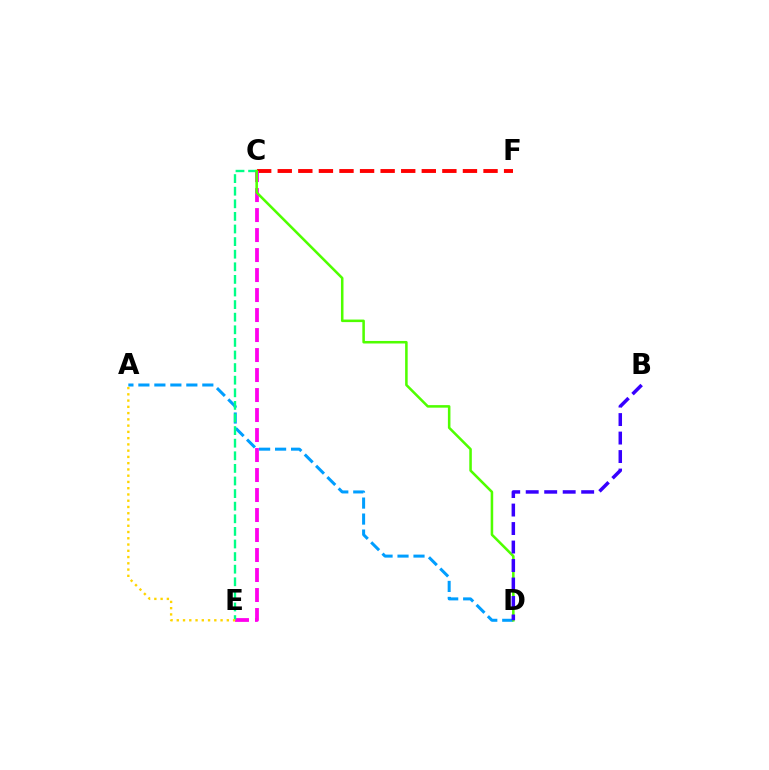{('C', 'F'): [{'color': '#ff0000', 'line_style': 'dashed', 'thickness': 2.8}], ('A', 'D'): [{'color': '#009eff', 'line_style': 'dashed', 'thickness': 2.17}], ('C', 'E'): [{'color': '#ff00ed', 'line_style': 'dashed', 'thickness': 2.72}, {'color': '#00ff86', 'line_style': 'dashed', 'thickness': 1.71}], ('A', 'E'): [{'color': '#ffd500', 'line_style': 'dotted', 'thickness': 1.7}], ('C', 'D'): [{'color': '#4fff00', 'line_style': 'solid', 'thickness': 1.83}], ('B', 'D'): [{'color': '#3700ff', 'line_style': 'dashed', 'thickness': 2.51}]}